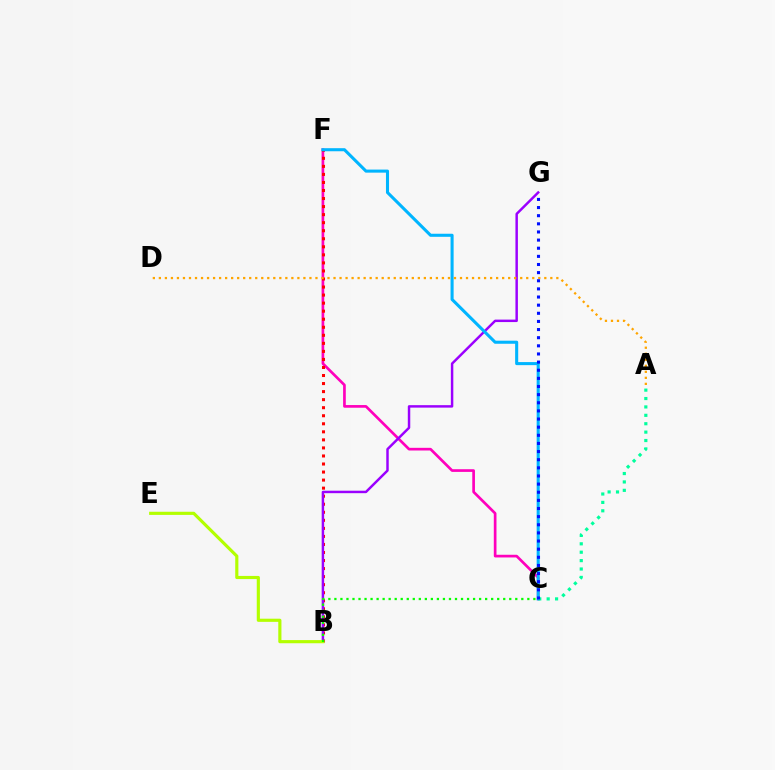{('C', 'F'): [{'color': '#ff00bd', 'line_style': 'solid', 'thickness': 1.93}, {'color': '#00b5ff', 'line_style': 'solid', 'thickness': 2.21}], ('B', 'F'): [{'color': '#ff0000', 'line_style': 'dotted', 'thickness': 2.19}], ('B', 'G'): [{'color': '#9b00ff', 'line_style': 'solid', 'thickness': 1.77}], ('A', 'D'): [{'color': '#ffa500', 'line_style': 'dotted', 'thickness': 1.64}], ('A', 'C'): [{'color': '#00ff9d', 'line_style': 'dotted', 'thickness': 2.28}], ('B', 'E'): [{'color': '#b3ff00', 'line_style': 'solid', 'thickness': 2.27}], ('C', 'G'): [{'color': '#0010ff', 'line_style': 'dotted', 'thickness': 2.21}], ('B', 'C'): [{'color': '#08ff00', 'line_style': 'dotted', 'thickness': 1.64}]}